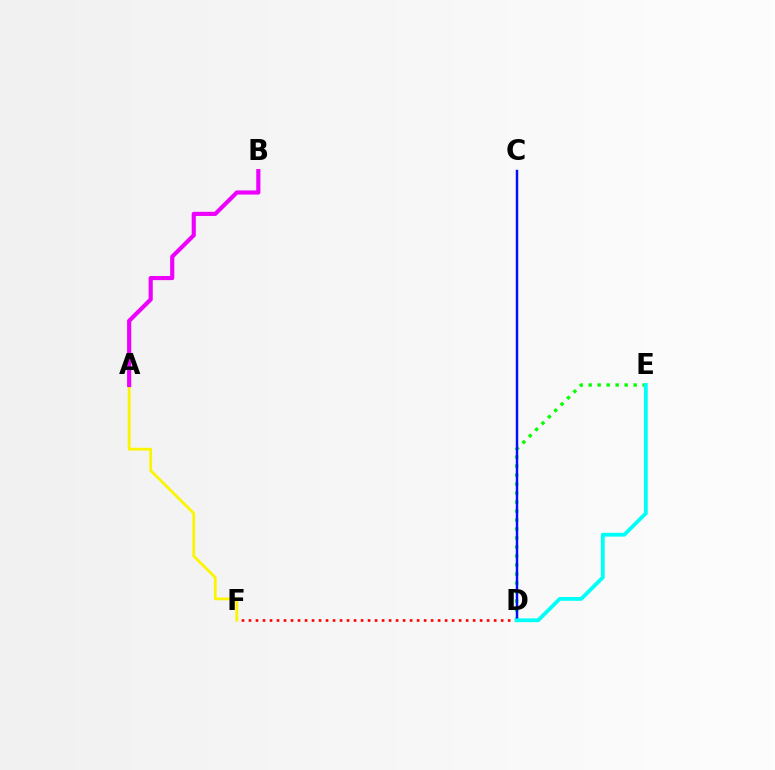{('D', 'E'): [{'color': '#08ff00', 'line_style': 'dotted', 'thickness': 2.44}, {'color': '#00fff6', 'line_style': 'solid', 'thickness': 2.74}], ('D', 'F'): [{'color': '#ff0000', 'line_style': 'dotted', 'thickness': 1.9}], ('C', 'D'): [{'color': '#0010ff', 'line_style': 'solid', 'thickness': 1.77}], ('A', 'F'): [{'color': '#fcf500', 'line_style': 'solid', 'thickness': 1.99}], ('A', 'B'): [{'color': '#ee00ff', 'line_style': 'solid', 'thickness': 2.98}]}